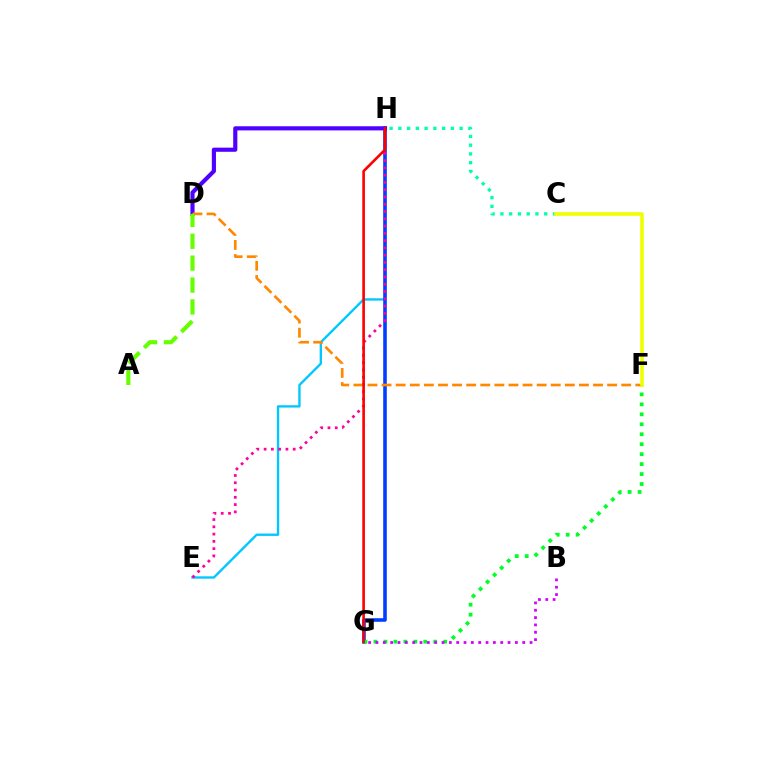{('E', 'H'): [{'color': '#00c7ff', 'line_style': 'solid', 'thickness': 1.69}, {'color': '#ff00a0', 'line_style': 'dotted', 'thickness': 1.98}], ('C', 'H'): [{'color': '#00ffaf', 'line_style': 'dotted', 'thickness': 2.38}], ('G', 'H'): [{'color': '#003fff', 'line_style': 'solid', 'thickness': 2.58}, {'color': '#ff0000', 'line_style': 'solid', 'thickness': 1.89}], ('D', 'H'): [{'color': '#4f00ff', 'line_style': 'solid', 'thickness': 2.98}], ('D', 'F'): [{'color': '#ff8800', 'line_style': 'dashed', 'thickness': 1.92}], ('F', 'G'): [{'color': '#00ff27', 'line_style': 'dotted', 'thickness': 2.71}], ('B', 'G'): [{'color': '#d600ff', 'line_style': 'dotted', 'thickness': 1.99}], ('C', 'F'): [{'color': '#eeff00', 'line_style': 'solid', 'thickness': 2.59}], ('A', 'D'): [{'color': '#66ff00', 'line_style': 'dashed', 'thickness': 2.98}]}